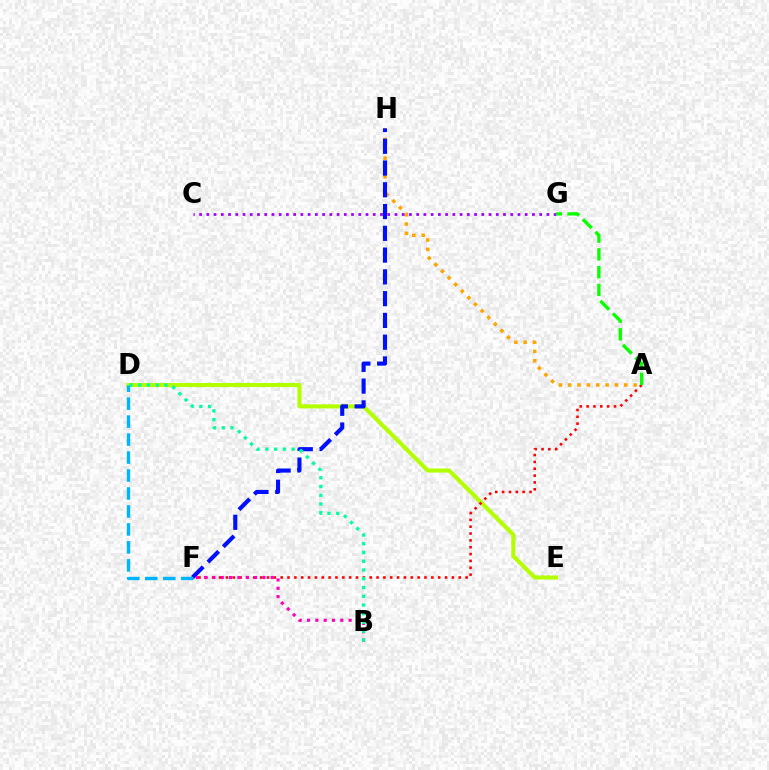{('A', 'H'): [{'color': '#ffa500', 'line_style': 'dotted', 'thickness': 2.54}], ('D', 'E'): [{'color': '#b3ff00', 'line_style': 'solid', 'thickness': 2.94}], ('A', 'F'): [{'color': '#ff0000', 'line_style': 'dotted', 'thickness': 1.86}], ('F', 'H'): [{'color': '#0010ff', 'line_style': 'dashed', 'thickness': 2.96}], ('B', 'F'): [{'color': '#ff00bd', 'line_style': 'dotted', 'thickness': 2.26}], ('C', 'G'): [{'color': '#9b00ff', 'line_style': 'dotted', 'thickness': 1.97}], ('B', 'D'): [{'color': '#00ff9d', 'line_style': 'dotted', 'thickness': 2.38}], ('D', 'F'): [{'color': '#00b5ff', 'line_style': 'dashed', 'thickness': 2.44}], ('A', 'G'): [{'color': '#08ff00', 'line_style': 'dashed', 'thickness': 2.41}]}